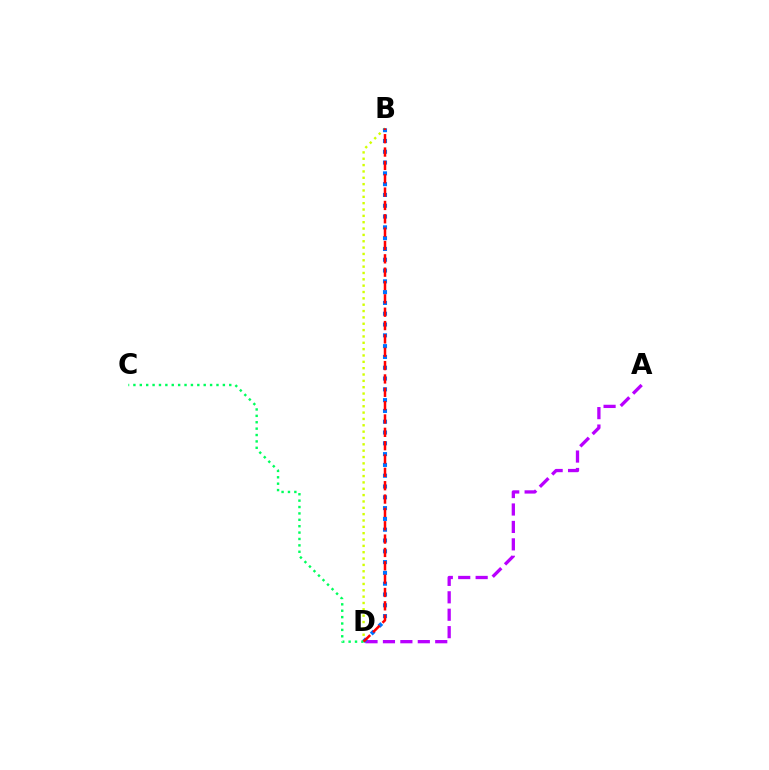{('A', 'D'): [{'color': '#b900ff', 'line_style': 'dashed', 'thickness': 2.37}], ('B', 'D'): [{'color': '#d1ff00', 'line_style': 'dotted', 'thickness': 1.72}, {'color': '#0074ff', 'line_style': 'dotted', 'thickness': 2.93}, {'color': '#ff0000', 'line_style': 'dashed', 'thickness': 1.81}], ('C', 'D'): [{'color': '#00ff5c', 'line_style': 'dotted', 'thickness': 1.74}]}